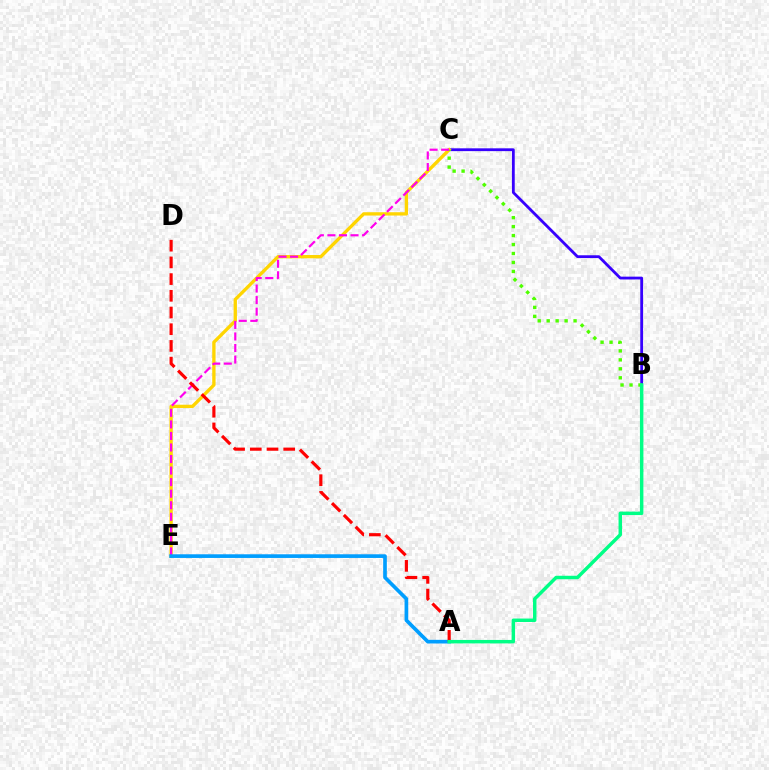{('B', 'C'): [{'color': '#3700ff', 'line_style': 'solid', 'thickness': 2.02}, {'color': '#4fff00', 'line_style': 'dotted', 'thickness': 2.44}], ('C', 'E'): [{'color': '#ffd500', 'line_style': 'solid', 'thickness': 2.39}, {'color': '#ff00ed', 'line_style': 'dashed', 'thickness': 1.57}], ('A', 'E'): [{'color': '#009eff', 'line_style': 'solid', 'thickness': 2.64}], ('A', 'D'): [{'color': '#ff0000', 'line_style': 'dashed', 'thickness': 2.27}], ('A', 'B'): [{'color': '#00ff86', 'line_style': 'solid', 'thickness': 2.49}]}